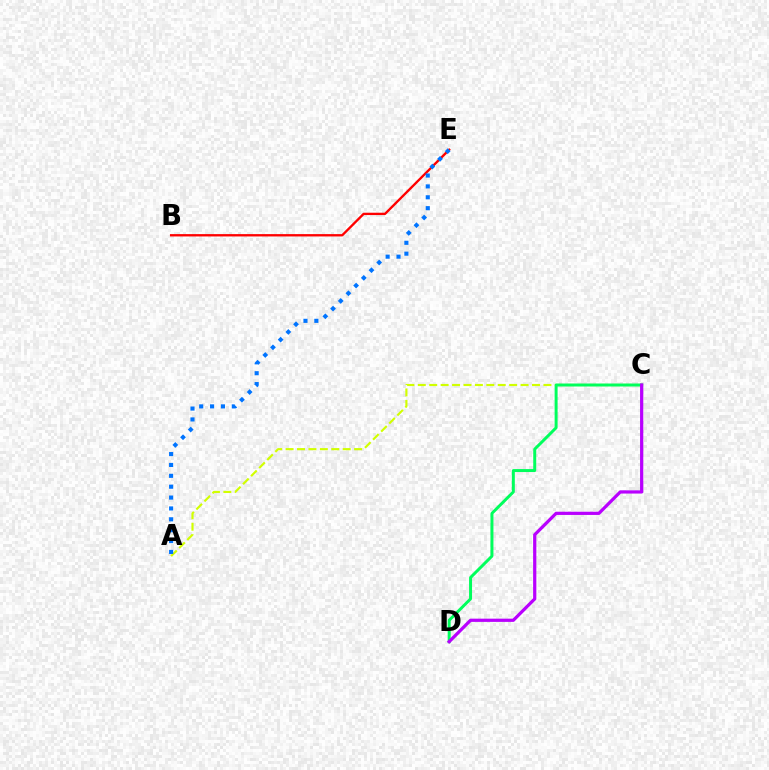{('A', 'C'): [{'color': '#d1ff00', 'line_style': 'dashed', 'thickness': 1.55}], ('C', 'D'): [{'color': '#00ff5c', 'line_style': 'solid', 'thickness': 2.14}, {'color': '#b900ff', 'line_style': 'solid', 'thickness': 2.32}], ('B', 'E'): [{'color': '#ff0000', 'line_style': 'solid', 'thickness': 1.68}], ('A', 'E'): [{'color': '#0074ff', 'line_style': 'dotted', 'thickness': 2.95}]}